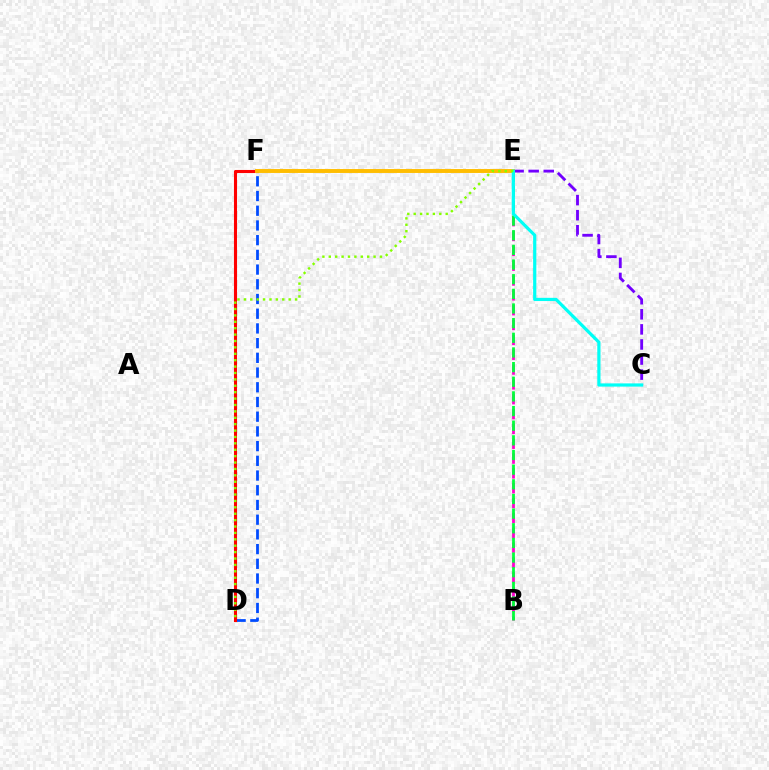{('D', 'F'): [{'color': '#004bff', 'line_style': 'dashed', 'thickness': 2.0}, {'color': '#ff0000', 'line_style': 'solid', 'thickness': 2.21}], ('B', 'E'): [{'color': '#ff00cf', 'line_style': 'dashed', 'thickness': 2.02}, {'color': '#00ff39', 'line_style': 'dashed', 'thickness': 1.99}], ('C', 'E'): [{'color': '#7200ff', 'line_style': 'dashed', 'thickness': 2.05}, {'color': '#00fff6', 'line_style': 'solid', 'thickness': 2.31}], ('E', 'F'): [{'color': '#ffbd00', 'line_style': 'solid', 'thickness': 2.82}], ('D', 'E'): [{'color': '#84ff00', 'line_style': 'dotted', 'thickness': 1.74}]}